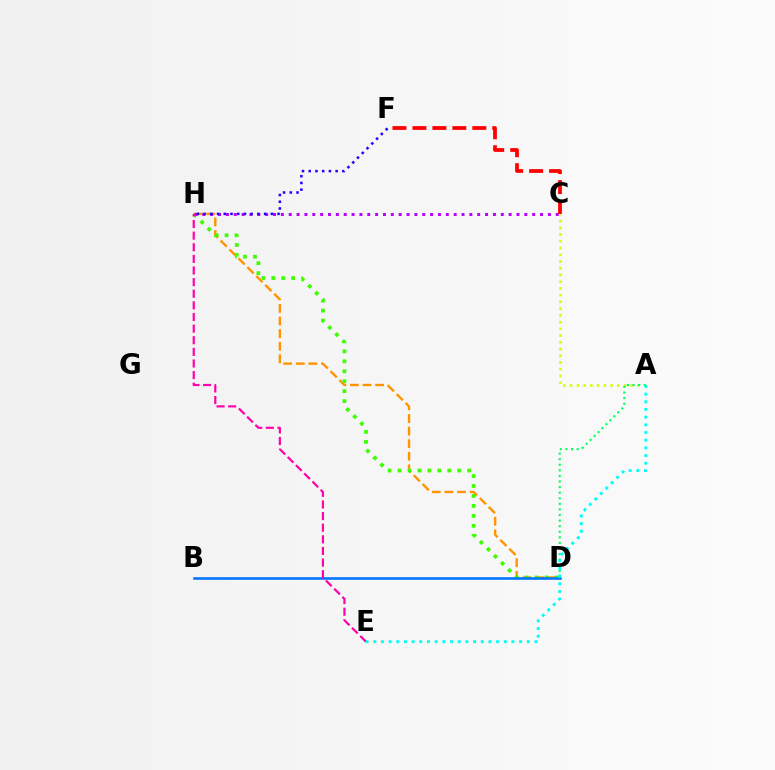{('A', 'C'): [{'color': '#d1ff00', 'line_style': 'dotted', 'thickness': 1.83}], ('D', 'H'): [{'color': '#ff9400', 'line_style': 'dashed', 'thickness': 1.71}, {'color': '#3dff00', 'line_style': 'dotted', 'thickness': 2.7}], ('C', 'H'): [{'color': '#b900ff', 'line_style': 'dotted', 'thickness': 2.13}], ('B', 'D'): [{'color': '#0074ff', 'line_style': 'solid', 'thickness': 1.85}], ('E', 'H'): [{'color': '#ff00ac', 'line_style': 'dashed', 'thickness': 1.58}], ('A', 'D'): [{'color': '#00ff5c', 'line_style': 'dotted', 'thickness': 1.52}], ('C', 'F'): [{'color': '#ff0000', 'line_style': 'dashed', 'thickness': 2.71}], ('F', 'H'): [{'color': '#2500ff', 'line_style': 'dotted', 'thickness': 1.83}], ('A', 'E'): [{'color': '#00fff6', 'line_style': 'dotted', 'thickness': 2.09}]}